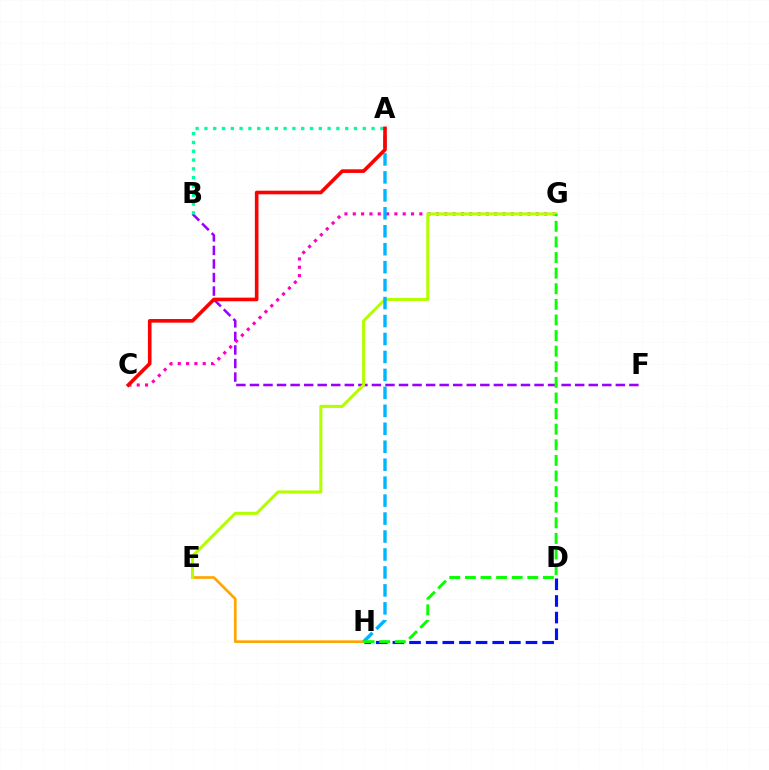{('E', 'H'): [{'color': '#ffa500', 'line_style': 'solid', 'thickness': 1.92}], ('B', 'F'): [{'color': '#9b00ff', 'line_style': 'dashed', 'thickness': 1.84}], ('C', 'G'): [{'color': '#ff00bd', 'line_style': 'dotted', 'thickness': 2.26}], ('E', 'G'): [{'color': '#b3ff00', 'line_style': 'solid', 'thickness': 2.2}], ('D', 'H'): [{'color': '#0010ff', 'line_style': 'dashed', 'thickness': 2.26}], ('A', 'H'): [{'color': '#00b5ff', 'line_style': 'dashed', 'thickness': 2.44}], ('A', 'B'): [{'color': '#00ff9d', 'line_style': 'dotted', 'thickness': 2.39}], ('A', 'C'): [{'color': '#ff0000', 'line_style': 'solid', 'thickness': 2.6}], ('G', 'H'): [{'color': '#08ff00', 'line_style': 'dashed', 'thickness': 2.12}]}